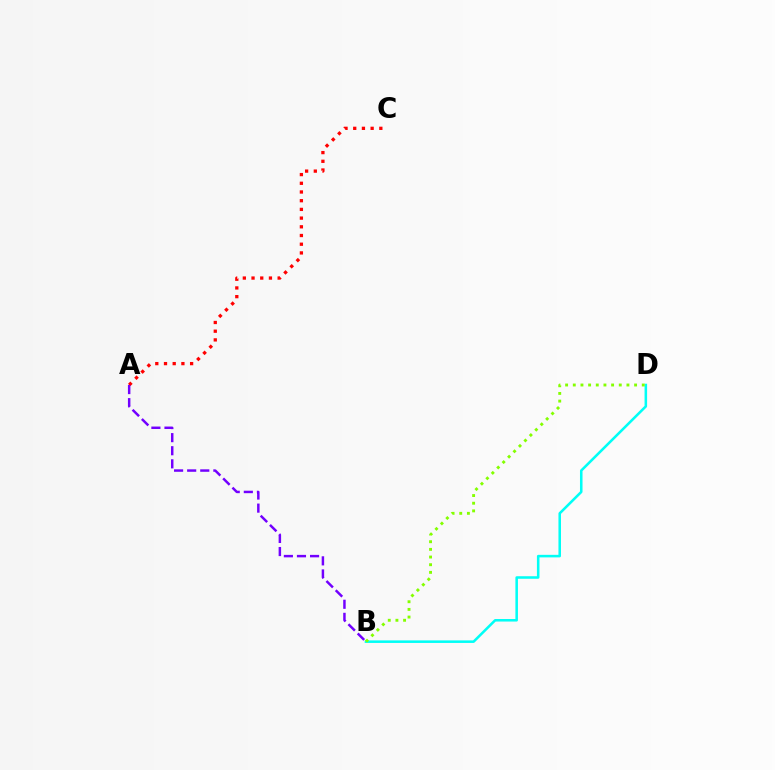{('A', 'C'): [{'color': '#ff0000', 'line_style': 'dotted', 'thickness': 2.36}], ('A', 'B'): [{'color': '#7200ff', 'line_style': 'dashed', 'thickness': 1.78}], ('B', 'D'): [{'color': '#00fff6', 'line_style': 'solid', 'thickness': 1.83}, {'color': '#84ff00', 'line_style': 'dotted', 'thickness': 2.08}]}